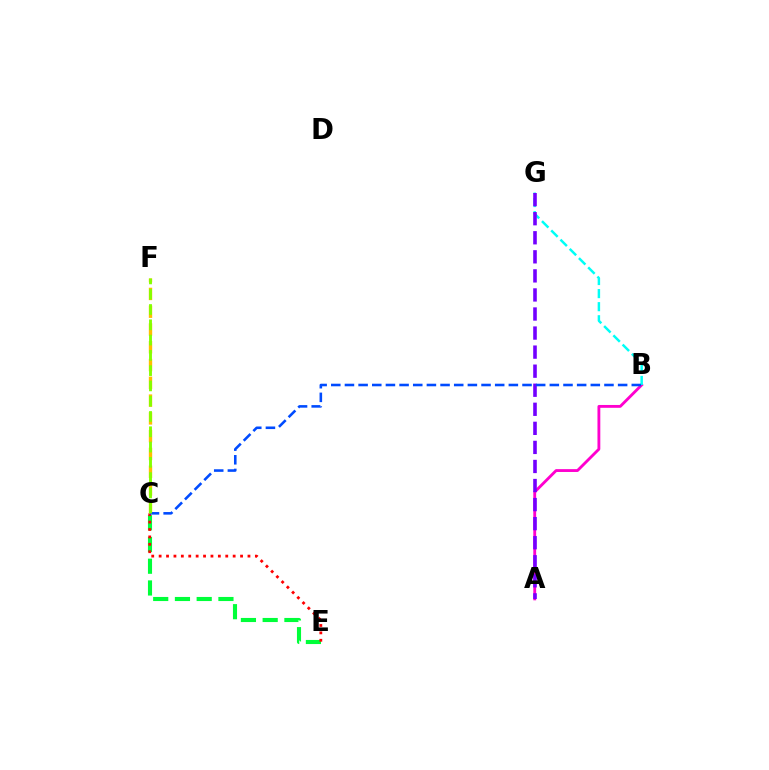{('A', 'B'): [{'color': '#ff00cf', 'line_style': 'solid', 'thickness': 2.05}], ('C', 'E'): [{'color': '#00ff39', 'line_style': 'dashed', 'thickness': 2.95}, {'color': '#ff0000', 'line_style': 'dotted', 'thickness': 2.01}], ('B', 'G'): [{'color': '#00fff6', 'line_style': 'dashed', 'thickness': 1.78}], ('C', 'F'): [{'color': '#ffbd00', 'line_style': 'dashed', 'thickness': 2.42}, {'color': '#84ff00', 'line_style': 'dashed', 'thickness': 2.08}], ('A', 'G'): [{'color': '#7200ff', 'line_style': 'dashed', 'thickness': 2.59}], ('B', 'C'): [{'color': '#004bff', 'line_style': 'dashed', 'thickness': 1.86}]}